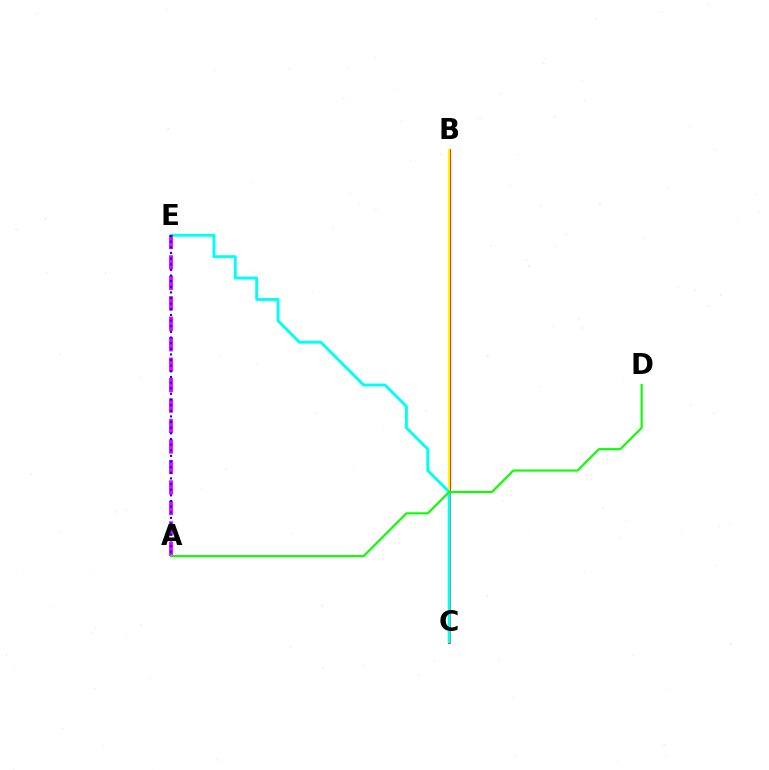{('B', 'C'): [{'color': '#ff0000', 'line_style': 'solid', 'thickness': 1.99}, {'color': '#fcf500', 'line_style': 'solid', 'thickness': 1.56}], ('C', 'E'): [{'color': '#00fff6', 'line_style': 'solid', 'thickness': 2.08}], ('A', 'E'): [{'color': '#ee00ff', 'line_style': 'dashed', 'thickness': 2.78}, {'color': '#0010ff', 'line_style': 'dotted', 'thickness': 1.53}], ('A', 'D'): [{'color': '#08ff00', 'line_style': 'solid', 'thickness': 1.52}]}